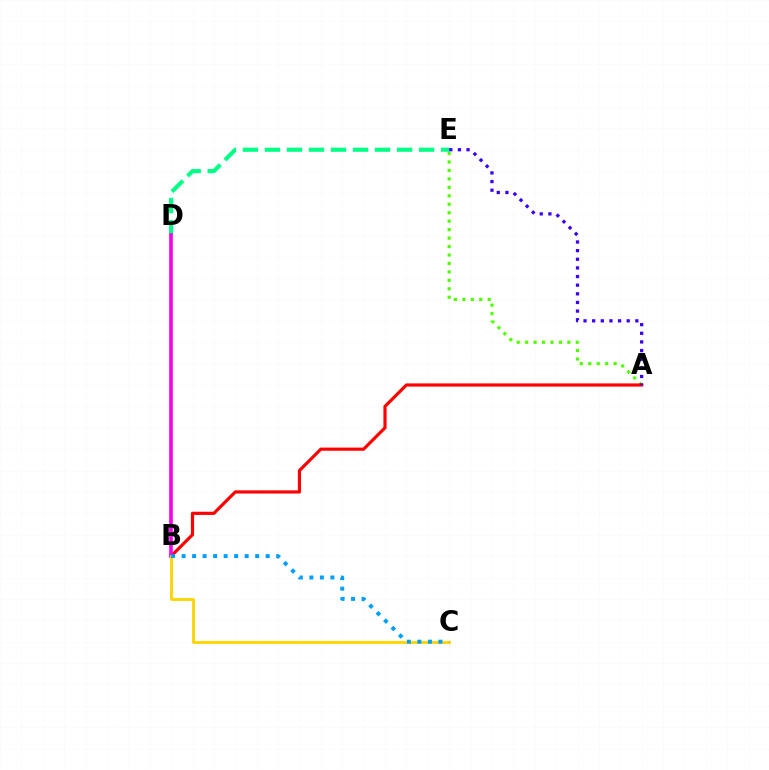{('D', 'E'): [{'color': '#00ff86', 'line_style': 'dashed', 'thickness': 2.99}], ('A', 'E'): [{'color': '#4fff00', 'line_style': 'dotted', 'thickness': 2.3}, {'color': '#3700ff', 'line_style': 'dotted', 'thickness': 2.35}], ('A', 'B'): [{'color': '#ff0000', 'line_style': 'solid', 'thickness': 2.29}], ('B', 'D'): [{'color': '#ff00ed', 'line_style': 'solid', 'thickness': 2.61}], ('B', 'C'): [{'color': '#ffd500', 'line_style': 'solid', 'thickness': 2.07}, {'color': '#009eff', 'line_style': 'dotted', 'thickness': 2.86}]}